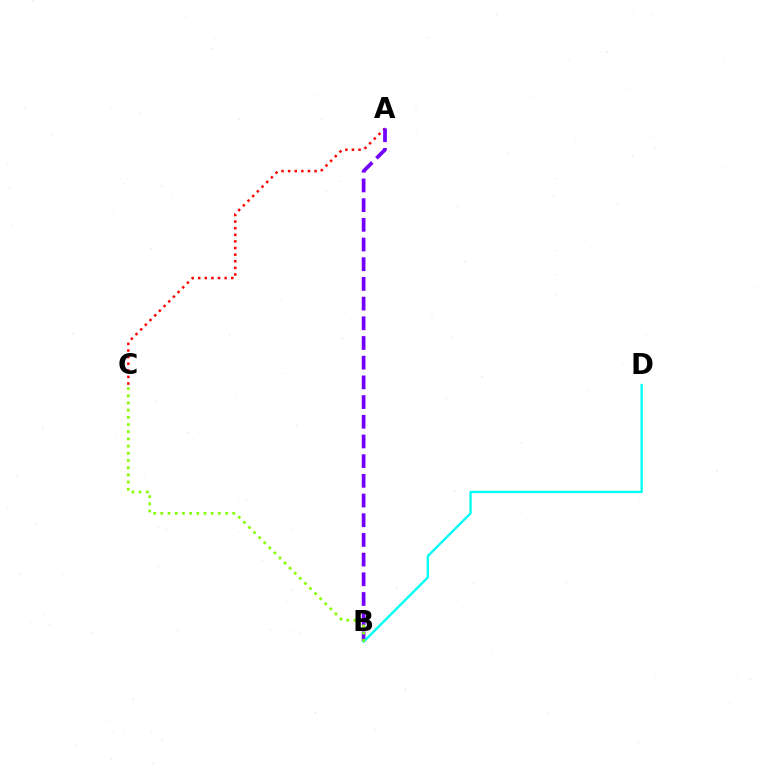{('A', 'C'): [{'color': '#ff0000', 'line_style': 'dotted', 'thickness': 1.8}], ('A', 'B'): [{'color': '#7200ff', 'line_style': 'dashed', 'thickness': 2.68}], ('B', 'D'): [{'color': '#00fff6', 'line_style': 'solid', 'thickness': 1.68}], ('B', 'C'): [{'color': '#84ff00', 'line_style': 'dotted', 'thickness': 1.95}]}